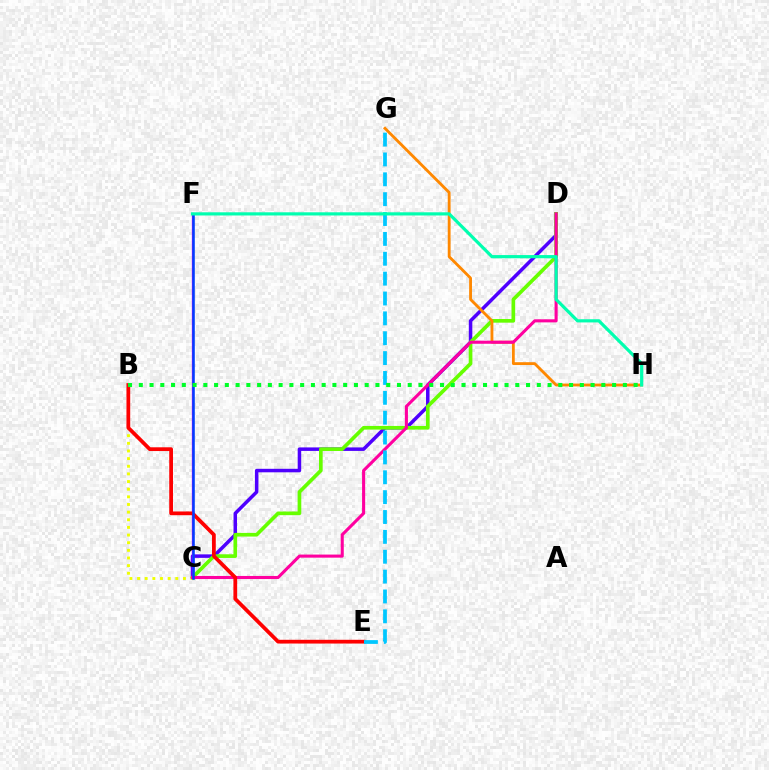{('C', 'D'): [{'color': '#4f00ff', 'line_style': 'solid', 'thickness': 2.52}, {'color': '#66ff00', 'line_style': 'solid', 'thickness': 2.64}, {'color': '#ff00a0', 'line_style': 'solid', 'thickness': 2.22}], ('G', 'H'): [{'color': '#ff8800', 'line_style': 'solid', 'thickness': 2.05}], ('C', 'F'): [{'color': '#d600ff', 'line_style': 'solid', 'thickness': 1.67}, {'color': '#003fff', 'line_style': 'solid', 'thickness': 1.82}], ('B', 'C'): [{'color': '#eeff00', 'line_style': 'dotted', 'thickness': 2.08}], ('B', 'E'): [{'color': '#ff0000', 'line_style': 'solid', 'thickness': 2.7}], ('E', 'G'): [{'color': '#00c7ff', 'line_style': 'dashed', 'thickness': 2.7}], ('B', 'H'): [{'color': '#00ff27', 'line_style': 'dotted', 'thickness': 2.92}], ('F', 'H'): [{'color': '#00ffaf', 'line_style': 'solid', 'thickness': 2.29}]}